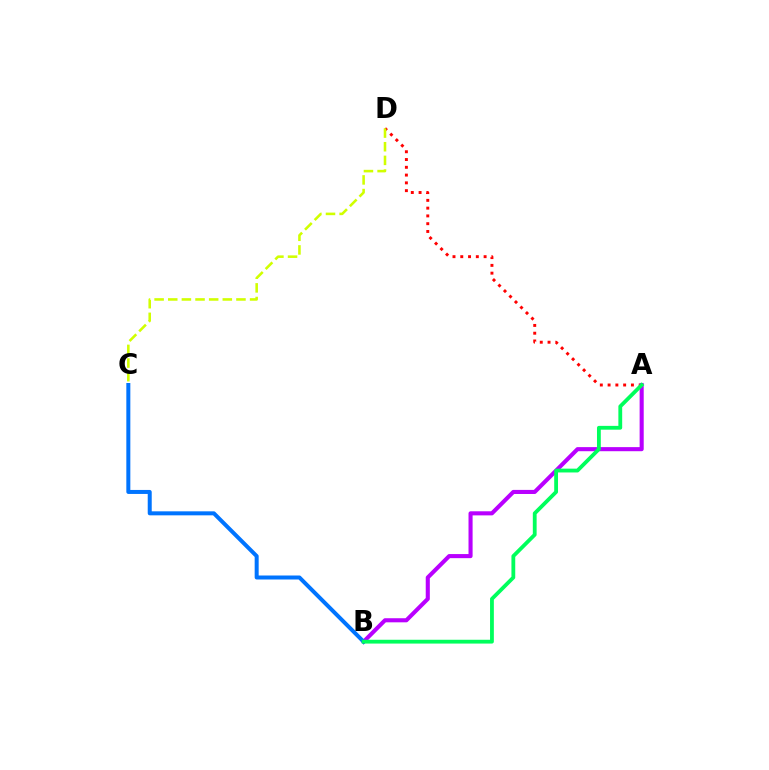{('A', 'D'): [{'color': '#ff0000', 'line_style': 'dotted', 'thickness': 2.11}], ('A', 'B'): [{'color': '#b900ff', 'line_style': 'solid', 'thickness': 2.94}, {'color': '#00ff5c', 'line_style': 'solid', 'thickness': 2.74}], ('C', 'D'): [{'color': '#d1ff00', 'line_style': 'dashed', 'thickness': 1.85}], ('B', 'C'): [{'color': '#0074ff', 'line_style': 'solid', 'thickness': 2.88}]}